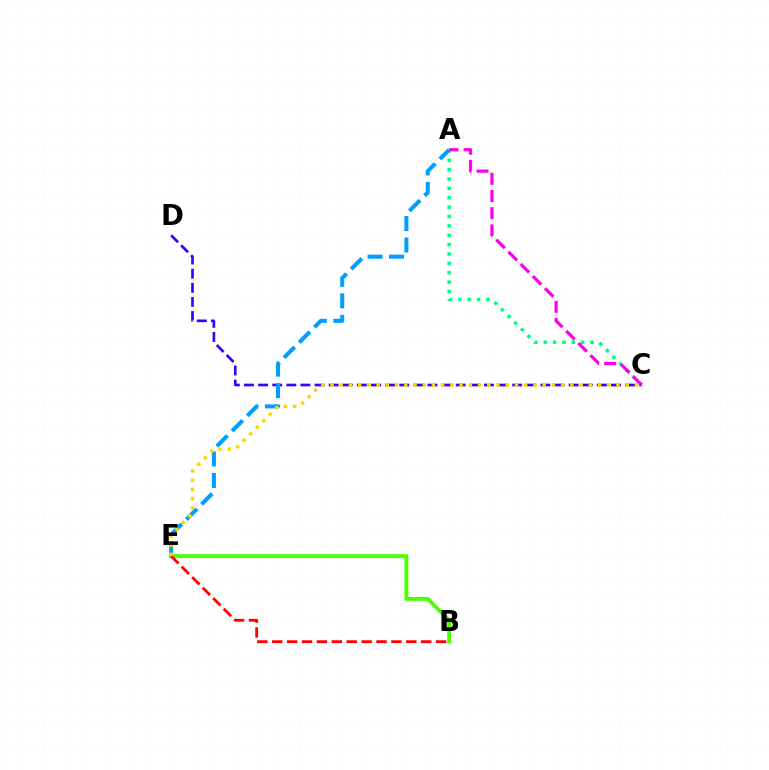{('A', 'C'): [{'color': '#00ff86', 'line_style': 'dotted', 'thickness': 2.54}, {'color': '#ff00ed', 'line_style': 'dashed', 'thickness': 2.33}], ('C', 'D'): [{'color': '#3700ff', 'line_style': 'dashed', 'thickness': 1.92}], ('A', 'E'): [{'color': '#009eff', 'line_style': 'dashed', 'thickness': 2.92}], ('B', 'E'): [{'color': '#4fff00', 'line_style': 'solid', 'thickness': 2.8}, {'color': '#ff0000', 'line_style': 'dashed', 'thickness': 2.02}], ('C', 'E'): [{'color': '#ffd500', 'line_style': 'dotted', 'thickness': 2.51}]}